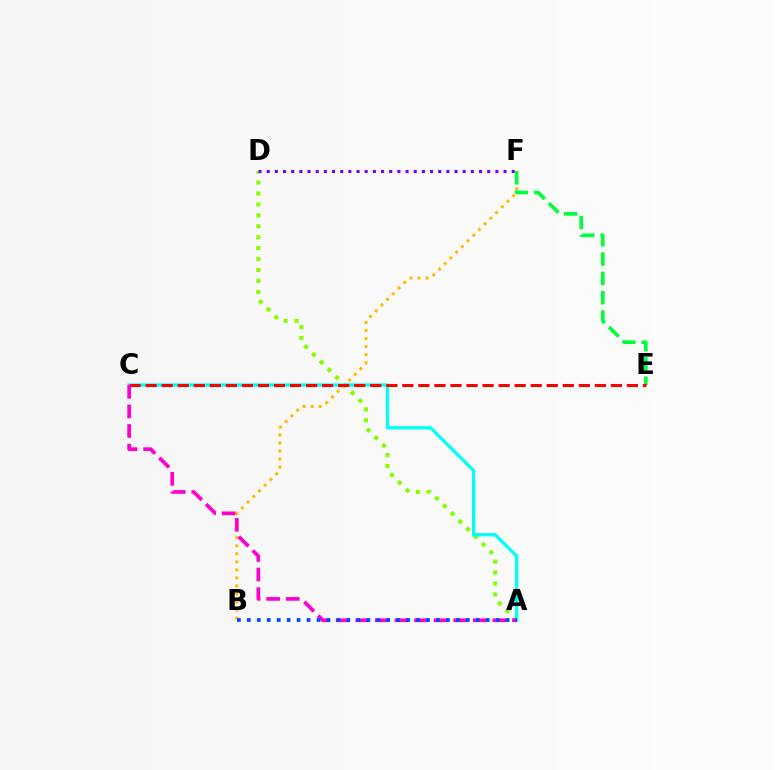{('A', 'D'): [{'color': '#84ff00', 'line_style': 'dotted', 'thickness': 2.97}], ('B', 'F'): [{'color': '#ffbd00', 'line_style': 'dotted', 'thickness': 2.19}], ('A', 'C'): [{'color': '#00fff6', 'line_style': 'solid', 'thickness': 2.35}, {'color': '#ff00cf', 'line_style': 'dashed', 'thickness': 2.66}], ('E', 'F'): [{'color': '#00ff39', 'line_style': 'dashed', 'thickness': 2.63}], ('C', 'E'): [{'color': '#ff0000', 'line_style': 'dashed', 'thickness': 2.18}], ('D', 'F'): [{'color': '#7200ff', 'line_style': 'dotted', 'thickness': 2.22}], ('A', 'B'): [{'color': '#004bff', 'line_style': 'dotted', 'thickness': 2.7}]}